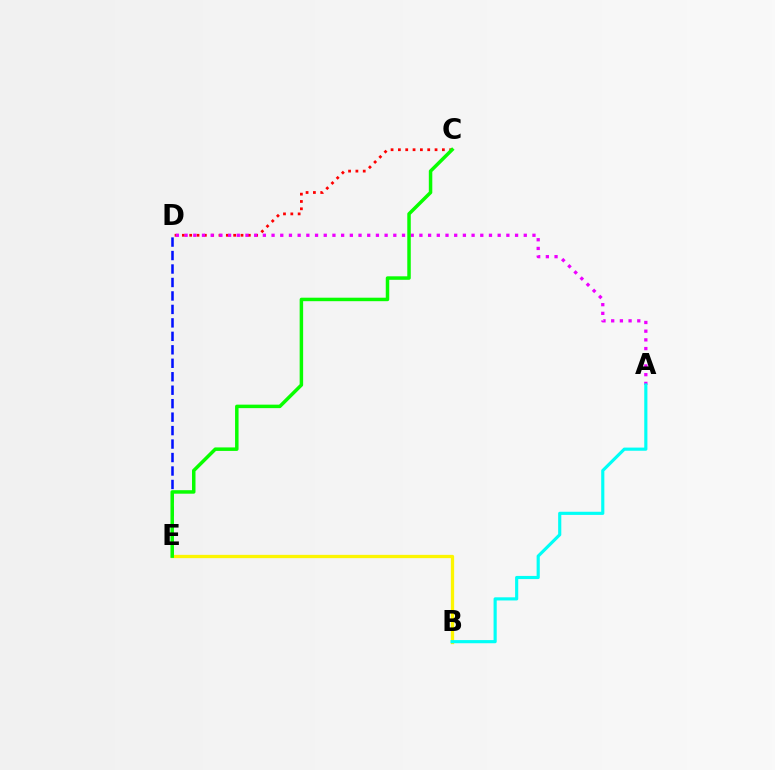{('D', 'E'): [{'color': '#0010ff', 'line_style': 'dashed', 'thickness': 1.83}], ('B', 'E'): [{'color': '#fcf500', 'line_style': 'solid', 'thickness': 2.37}], ('C', 'D'): [{'color': '#ff0000', 'line_style': 'dotted', 'thickness': 1.99}], ('A', 'D'): [{'color': '#ee00ff', 'line_style': 'dotted', 'thickness': 2.36}], ('C', 'E'): [{'color': '#08ff00', 'line_style': 'solid', 'thickness': 2.51}], ('A', 'B'): [{'color': '#00fff6', 'line_style': 'solid', 'thickness': 2.27}]}